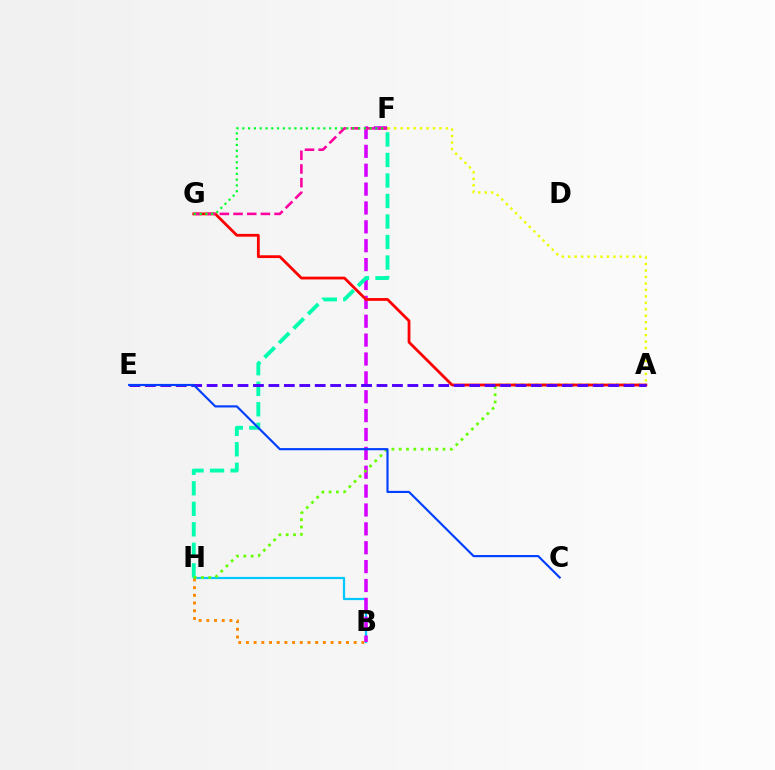{('B', 'H'): [{'color': '#00c7ff', 'line_style': 'solid', 'thickness': 1.58}, {'color': '#ff8800', 'line_style': 'dotted', 'thickness': 2.09}], ('B', 'F'): [{'color': '#d600ff', 'line_style': 'dashed', 'thickness': 2.56}], ('F', 'H'): [{'color': '#00ffaf', 'line_style': 'dashed', 'thickness': 2.79}], ('A', 'H'): [{'color': '#66ff00', 'line_style': 'dotted', 'thickness': 1.99}], ('A', 'G'): [{'color': '#ff0000', 'line_style': 'solid', 'thickness': 2.01}], ('F', 'G'): [{'color': '#ff00a0', 'line_style': 'dashed', 'thickness': 1.86}, {'color': '#00ff27', 'line_style': 'dotted', 'thickness': 1.57}], ('A', 'F'): [{'color': '#eeff00', 'line_style': 'dotted', 'thickness': 1.76}], ('A', 'E'): [{'color': '#4f00ff', 'line_style': 'dashed', 'thickness': 2.1}], ('C', 'E'): [{'color': '#003fff', 'line_style': 'solid', 'thickness': 1.55}]}